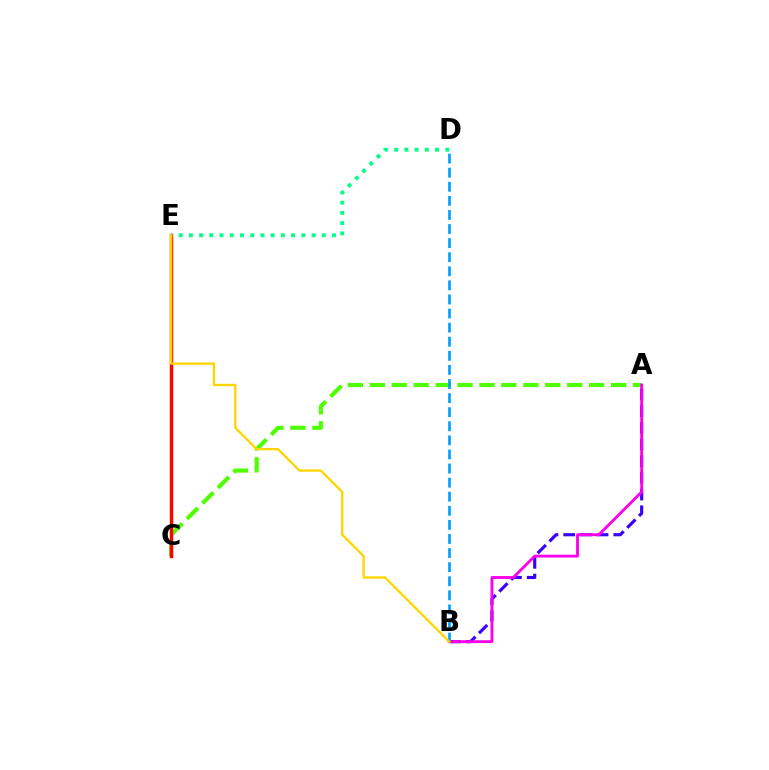{('A', 'C'): [{'color': '#4fff00', 'line_style': 'dashed', 'thickness': 2.98}], ('A', 'B'): [{'color': '#3700ff', 'line_style': 'dashed', 'thickness': 2.27}, {'color': '#ff00ed', 'line_style': 'solid', 'thickness': 2.06}], ('C', 'E'): [{'color': '#ff0000', 'line_style': 'solid', 'thickness': 2.46}], ('D', 'E'): [{'color': '#00ff86', 'line_style': 'dotted', 'thickness': 2.78}], ('B', 'D'): [{'color': '#009eff', 'line_style': 'dashed', 'thickness': 1.91}], ('B', 'E'): [{'color': '#ffd500', 'line_style': 'solid', 'thickness': 1.67}]}